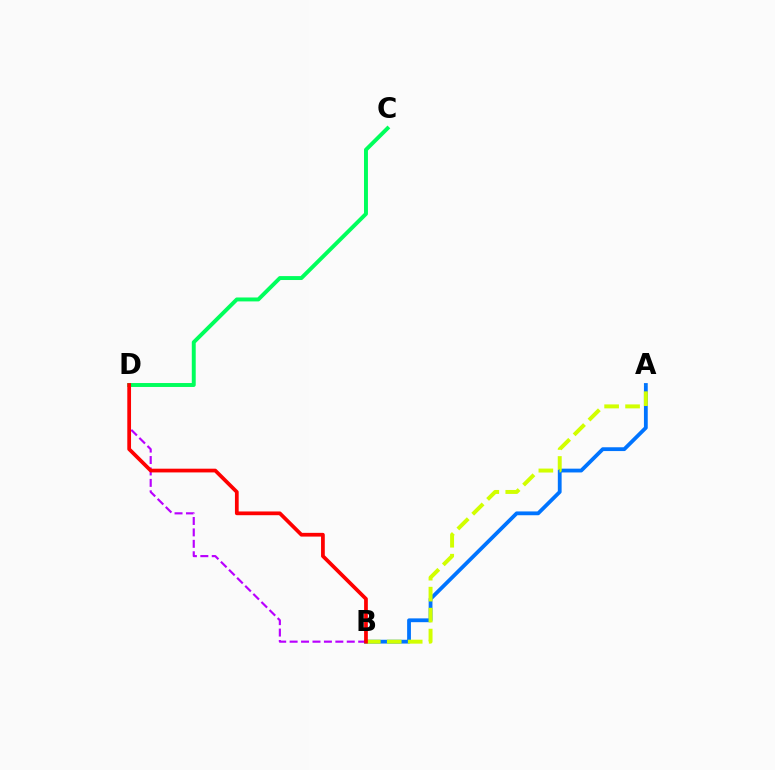{('B', 'D'): [{'color': '#b900ff', 'line_style': 'dashed', 'thickness': 1.55}, {'color': '#ff0000', 'line_style': 'solid', 'thickness': 2.69}], ('A', 'B'): [{'color': '#0074ff', 'line_style': 'solid', 'thickness': 2.74}, {'color': '#d1ff00', 'line_style': 'dashed', 'thickness': 2.85}], ('C', 'D'): [{'color': '#00ff5c', 'line_style': 'solid', 'thickness': 2.83}]}